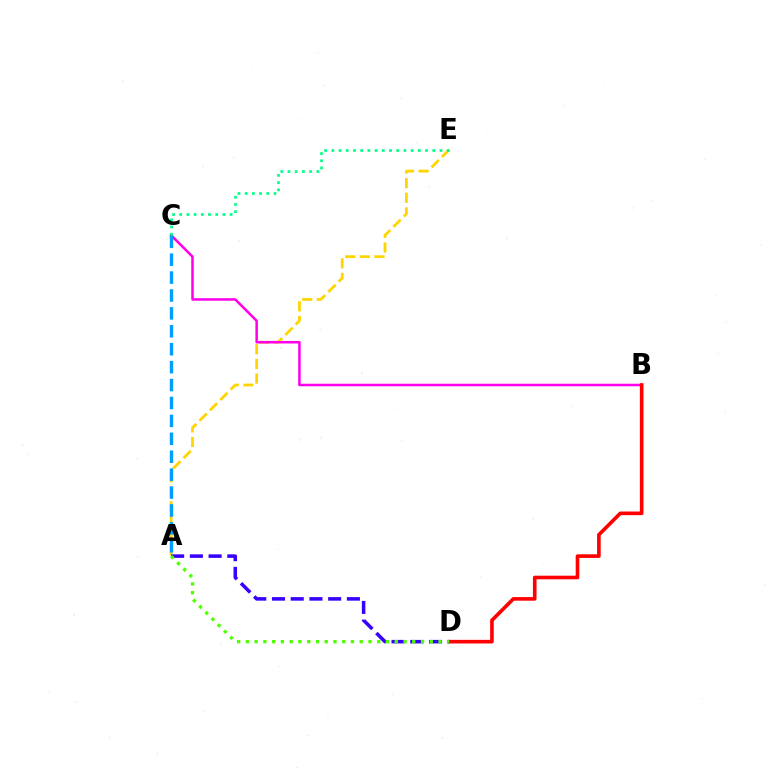{('A', 'E'): [{'color': '#ffd500', 'line_style': 'dashed', 'thickness': 1.99}], ('B', 'C'): [{'color': '#ff00ed', 'line_style': 'solid', 'thickness': 1.82}], ('B', 'D'): [{'color': '#ff0000', 'line_style': 'solid', 'thickness': 2.6}], ('A', 'C'): [{'color': '#009eff', 'line_style': 'dashed', 'thickness': 2.43}], ('A', 'D'): [{'color': '#3700ff', 'line_style': 'dashed', 'thickness': 2.54}, {'color': '#4fff00', 'line_style': 'dotted', 'thickness': 2.38}], ('C', 'E'): [{'color': '#00ff86', 'line_style': 'dotted', 'thickness': 1.96}]}